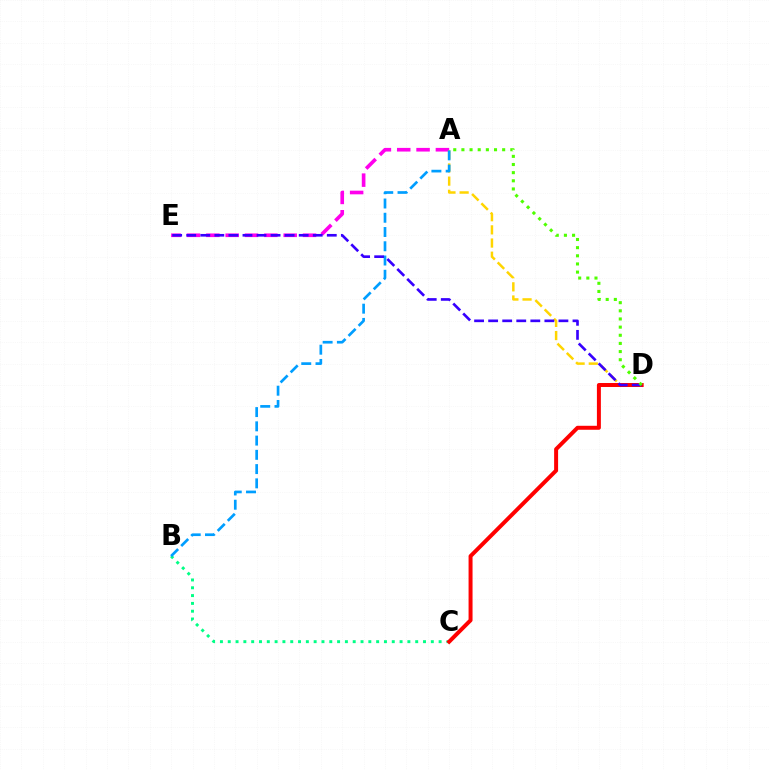{('B', 'C'): [{'color': '#00ff86', 'line_style': 'dotted', 'thickness': 2.12}], ('A', 'E'): [{'color': '#ff00ed', 'line_style': 'dashed', 'thickness': 2.63}], ('A', 'D'): [{'color': '#ffd500', 'line_style': 'dashed', 'thickness': 1.79}, {'color': '#4fff00', 'line_style': 'dotted', 'thickness': 2.21}], ('C', 'D'): [{'color': '#ff0000', 'line_style': 'solid', 'thickness': 2.86}], ('A', 'B'): [{'color': '#009eff', 'line_style': 'dashed', 'thickness': 1.94}], ('D', 'E'): [{'color': '#3700ff', 'line_style': 'dashed', 'thickness': 1.91}]}